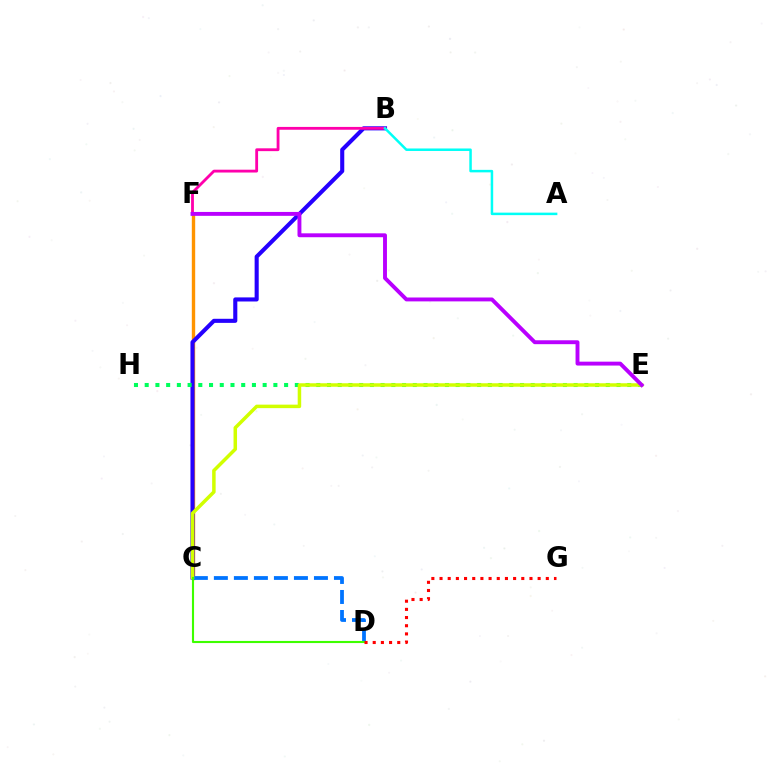{('C', 'F'): [{'color': '#ff9400', 'line_style': 'solid', 'thickness': 2.43}], ('B', 'C'): [{'color': '#2500ff', 'line_style': 'solid', 'thickness': 2.94}], ('E', 'H'): [{'color': '#00ff5c', 'line_style': 'dotted', 'thickness': 2.91}], ('C', 'D'): [{'color': '#0074ff', 'line_style': 'dashed', 'thickness': 2.72}, {'color': '#3dff00', 'line_style': 'solid', 'thickness': 1.52}], ('B', 'F'): [{'color': '#ff00ac', 'line_style': 'solid', 'thickness': 2.03}], ('C', 'E'): [{'color': '#d1ff00', 'line_style': 'solid', 'thickness': 2.52}], ('D', 'G'): [{'color': '#ff0000', 'line_style': 'dotted', 'thickness': 2.22}], ('A', 'B'): [{'color': '#00fff6', 'line_style': 'solid', 'thickness': 1.8}], ('E', 'F'): [{'color': '#b900ff', 'line_style': 'solid', 'thickness': 2.8}]}